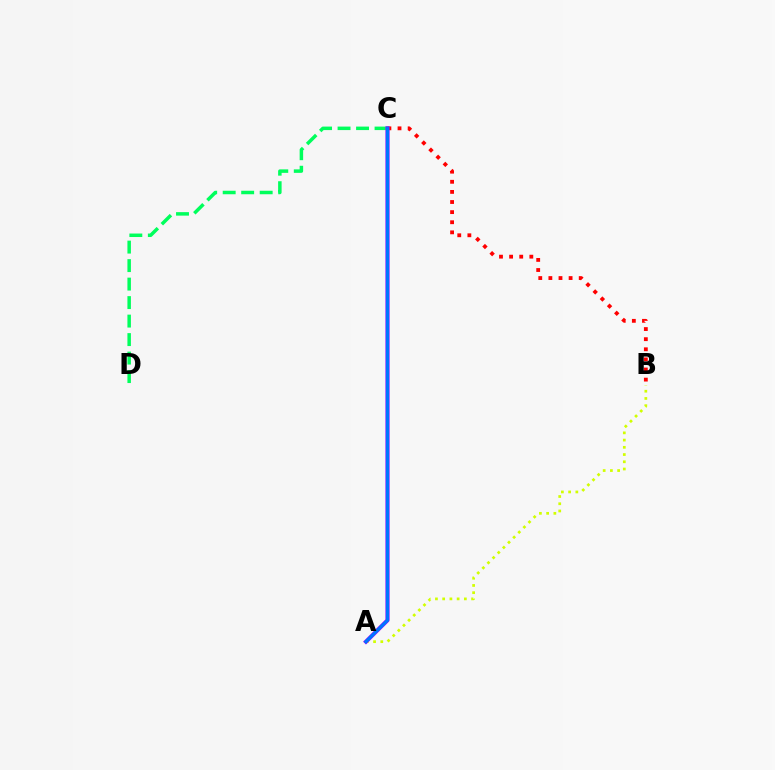{('A', 'B'): [{'color': '#d1ff00', 'line_style': 'dotted', 'thickness': 1.96}], ('C', 'D'): [{'color': '#00ff5c', 'line_style': 'dashed', 'thickness': 2.51}], ('B', 'C'): [{'color': '#ff0000', 'line_style': 'dotted', 'thickness': 2.75}], ('A', 'C'): [{'color': '#b900ff', 'line_style': 'solid', 'thickness': 2.94}, {'color': '#0074ff', 'line_style': 'solid', 'thickness': 2.4}]}